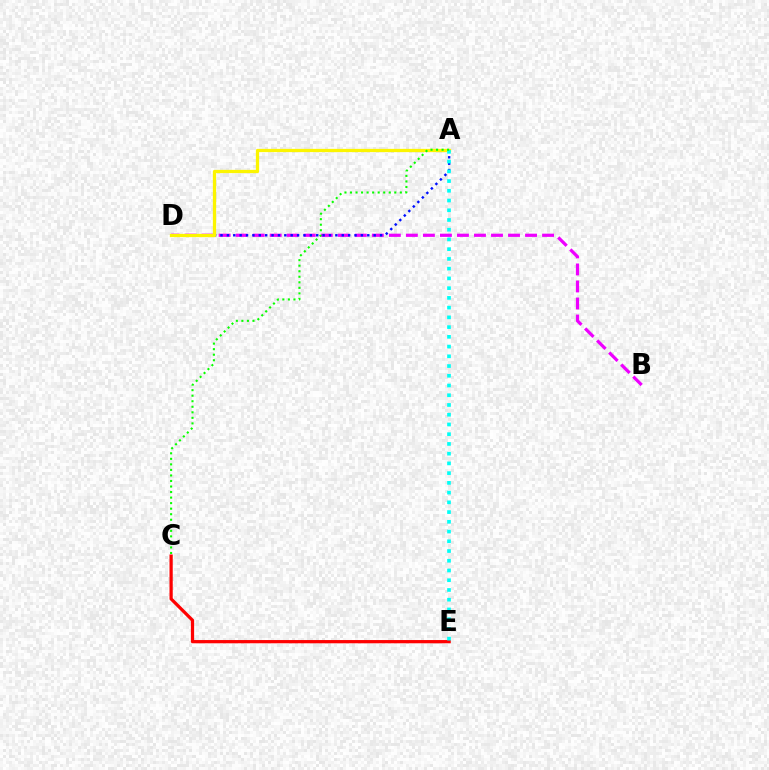{('C', 'E'): [{'color': '#ff0000', 'line_style': 'solid', 'thickness': 2.33}], ('B', 'D'): [{'color': '#ee00ff', 'line_style': 'dashed', 'thickness': 2.31}], ('A', 'D'): [{'color': '#0010ff', 'line_style': 'dotted', 'thickness': 1.73}, {'color': '#fcf500', 'line_style': 'solid', 'thickness': 2.35}], ('A', 'E'): [{'color': '#00fff6', 'line_style': 'dotted', 'thickness': 2.65}], ('A', 'C'): [{'color': '#08ff00', 'line_style': 'dotted', 'thickness': 1.5}]}